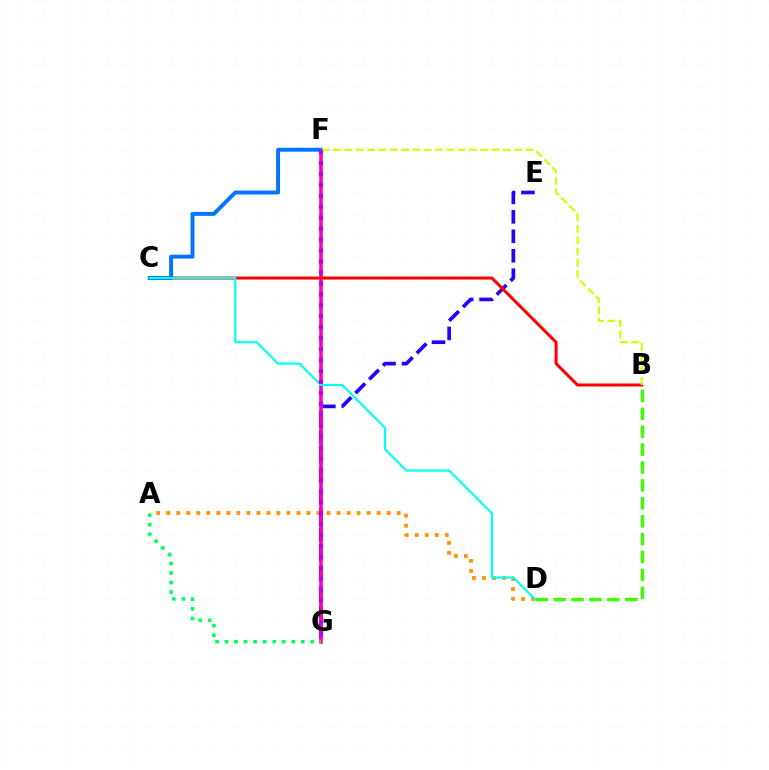{('E', 'G'): [{'color': '#2500ff', 'line_style': 'dashed', 'thickness': 2.64}], ('F', 'G'): [{'color': '#ff00ac', 'line_style': 'solid', 'thickness': 2.55}, {'color': '#b900ff', 'line_style': 'dotted', 'thickness': 2.97}], ('B', 'D'): [{'color': '#3dff00', 'line_style': 'dashed', 'thickness': 2.43}], ('B', 'C'): [{'color': '#ff0000', 'line_style': 'solid', 'thickness': 2.17}], ('A', 'G'): [{'color': '#00ff5c', 'line_style': 'dotted', 'thickness': 2.59}], ('C', 'F'): [{'color': '#0074ff', 'line_style': 'solid', 'thickness': 2.82}], ('B', 'F'): [{'color': '#d1ff00', 'line_style': 'dashed', 'thickness': 1.54}], ('A', 'D'): [{'color': '#ff9400', 'line_style': 'dotted', 'thickness': 2.72}], ('C', 'D'): [{'color': '#00fff6', 'line_style': 'solid', 'thickness': 1.55}]}